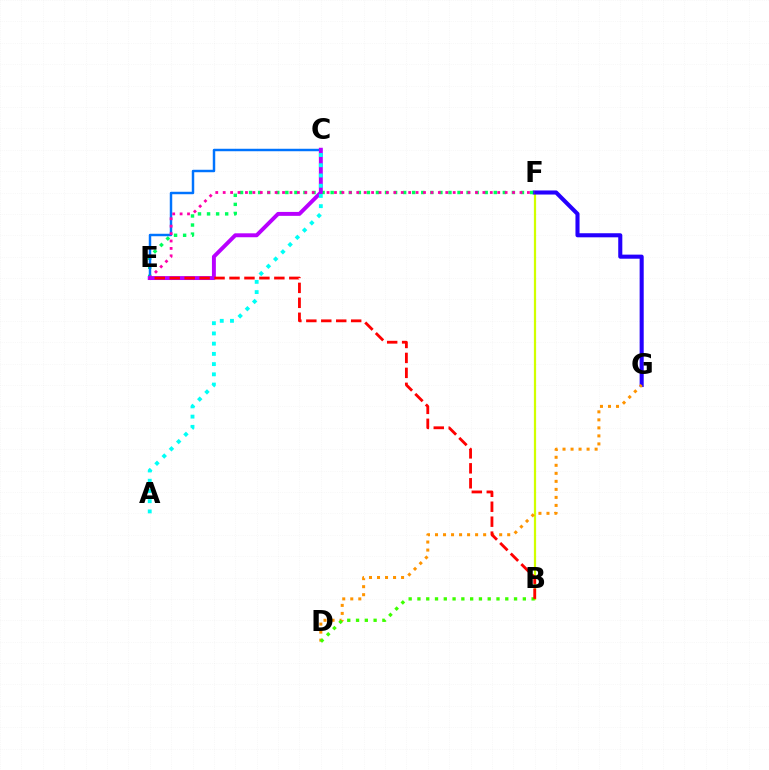{('B', 'F'): [{'color': '#d1ff00', 'line_style': 'solid', 'thickness': 1.6}], ('F', 'G'): [{'color': '#2500ff', 'line_style': 'solid', 'thickness': 2.94}], ('E', 'F'): [{'color': '#00ff5c', 'line_style': 'dotted', 'thickness': 2.46}, {'color': '#ff00ac', 'line_style': 'dotted', 'thickness': 2.02}], ('C', 'E'): [{'color': '#0074ff', 'line_style': 'solid', 'thickness': 1.77}, {'color': '#b900ff', 'line_style': 'solid', 'thickness': 2.83}], ('D', 'G'): [{'color': '#ff9400', 'line_style': 'dotted', 'thickness': 2.18}], ('B', 'D'): [{'color': '#3dff00', 'line_style': 'dotted', 'thickness': 2.39}], ('A', 'C'): [{'color': '#00fff6', 'line_style': 'dotted', 'thickness': 2.78}], ('B', 'E'): [{'color': '#ff0000', 'line_style': 'dashed', 'thickness': 2.03}]}